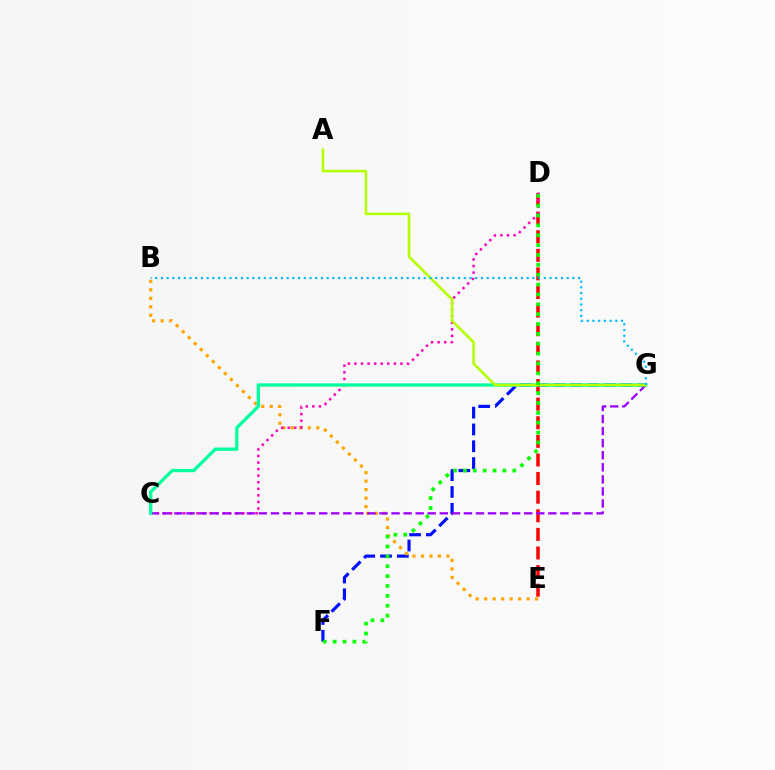{('F', 'G'): [{'color': '#0010ff', 'line_style': 'dashed', 'thickness': 2.28}], ('D', 'E'): [{'color': '#ff0000', 'line_style': 'dashed', 'thickness': 2.53}], ('B', 'E'): [{'color': '#ffa500', 'line_style': 'dotted', 'thickness': 2.31}], ('C', 'D'): [{'color': '#ff00bd', 'line_style': 'dotted', 'thickness': 1.79}], ('C', 'G'): [{'color': '#9b00ff', 'line_style': 'dashed', 'thickness': 1.64}, {'color': '#00ff9d', 'line_style': 'solid', 'thickness': 2.37}], ('A', 'G'): [{'color': '#b3ff00', 'line_style': 'solid', 'thickness': 1.85}], ('D', 'F'): [{'color': '#08ff00', 'line_style': 'dotted', 'thickness': 2.68}], ('B', 'G'): [{'color': '#00b5ff', 'line_style': 'dotted', 'thickness': 1.55}]}